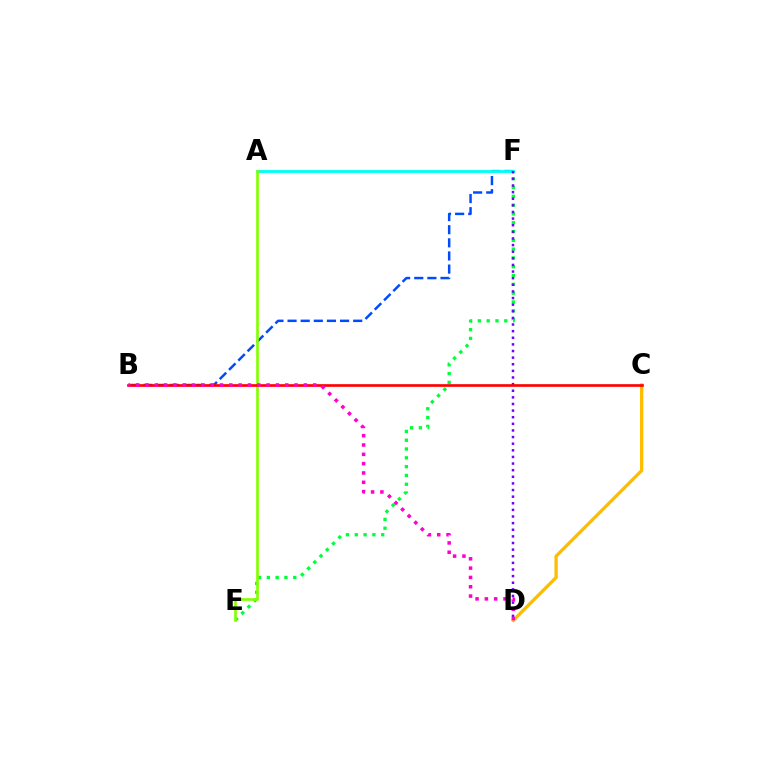{('C', 'D'): [{'color': '#ffbd00', 'line_style': 'solid', 'thickness': 2.38}], ('B', 'F'): [{'color': '#004bff', 'line_style': 'dashed', 'thickness': 1.78}], ('A', 'F'): [{'color': '#00fff6', 'line_style': 'solid', 'thickness': 2.06}], ('E', 'F'): [{'color': '#00ff39', 'line_style': 'dotted', 'thickness': 2.39}], ('D', 'F'): [{'color': '#7200ff', 'line_style': 'dotted', 'thickness': 1.8}], ('A', 'E'): [{'color': '#84ff00', 'line_style': 'solid', 'thickness': 1.92}], ('B', 'C'): [{'color': '#ff0000', 'line_style': 'solid', 'thickness': 1.92}], ('B', 'D'): [{'color': '#ff00cf', 'line_style': 'dotted', 'thickness': 2.53}]}